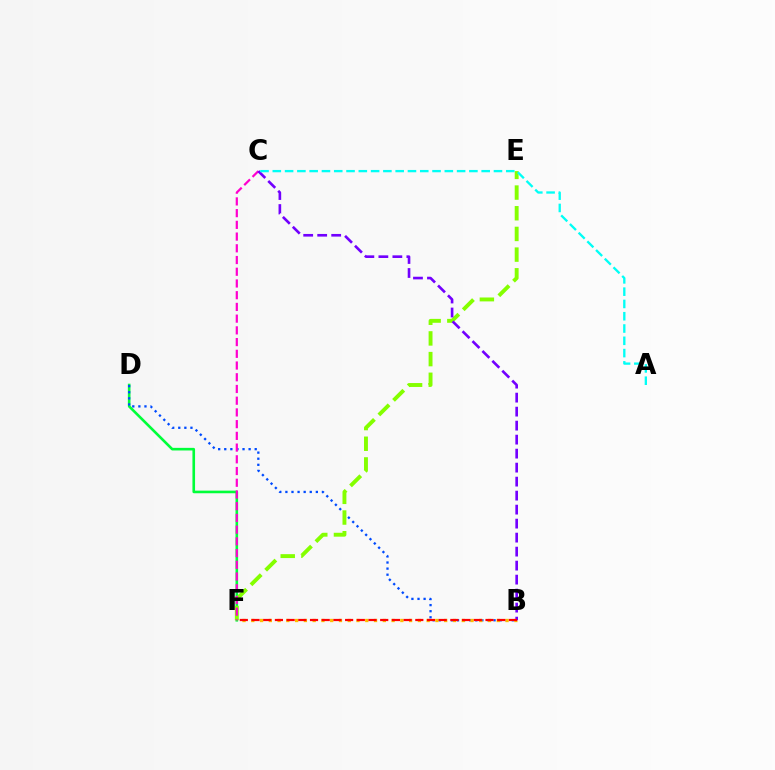{('D', 'F'): [{'color': '#00ff39', 'line_style': 'solid', 'thickness': 1.89}], ('B', 'D'): [{'color': '#004bff', 'line_style': 'dotted', 'thickness': 1.65}], ('B', 'F'): [{'color': '#ffbd00', 'line_style': 'dotted', 'thickness': 2.38}, {'color': '#ff0000', 'line_style': 'dashed', 'thickness': 1.59}], ('E', 'F'): [{'color': '#84ff00', 'line_style': 'dashed', 'thickness': 2.81}], ('C', 'F'): [{'color': '#ff00cf', 'line_style': 'dashed', 'thickness': 1.59}], ('B', 'C'): [{'color': '#7200ff', 'line_style': 'dashed', 'thickness': 1.9}], ('A', 'C'): [{'color': '#00fff6', 'line_style': 'dashed', 'thickness': 1.67}]}